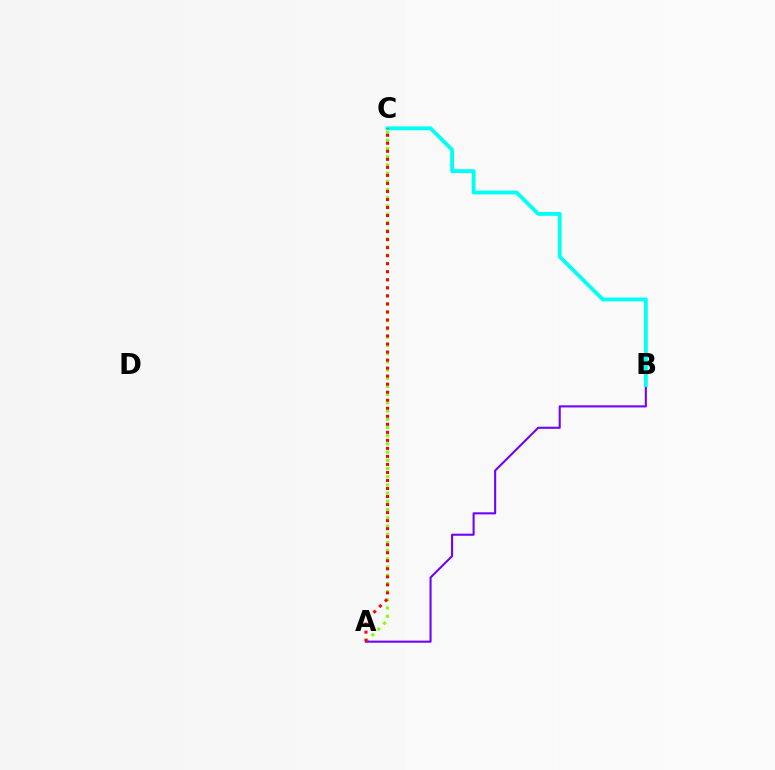{('A', 'C'): [{'color': '#84ff00', 'line_style': 'dotted', 'thickness': 2.23}, {'color': '#ff0000', 'line_style': 'dotted', 'thickness': 2.18}], ('A', 'B'): [{'color': '#7200ff', 'line_style': 'solid', 'thickness': 1.5}], ('B', 'C'): [{'color': '#00fff6', 'line_style': 'solid', 'thickness': 2.76}]}